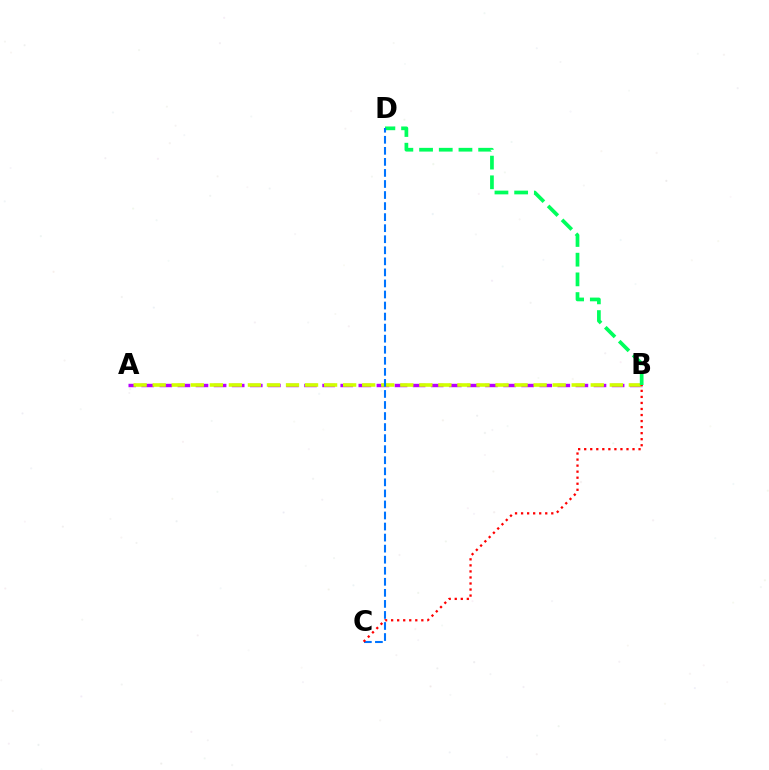{('A', 'B'): [{'color': '#b900ff', 'line_style': 'dashed', 'thickness': 2.46}, {'color': '#d1ff00', 'line_style': 'dashed', 'thickness': 2.59}], ('B', 'D'): [{'color': '#00ff5c', 'line_style': 'dashed', 'thickness': 2.68}], ('C', 'D'): [{'color': '#0074ff', 'line_style': 'dashed', 'thickness': 1.5}], ('B', 'C'): [{'color': '#ff0000', 'line_style': 'dotted', 'thickness': 1.64}]}